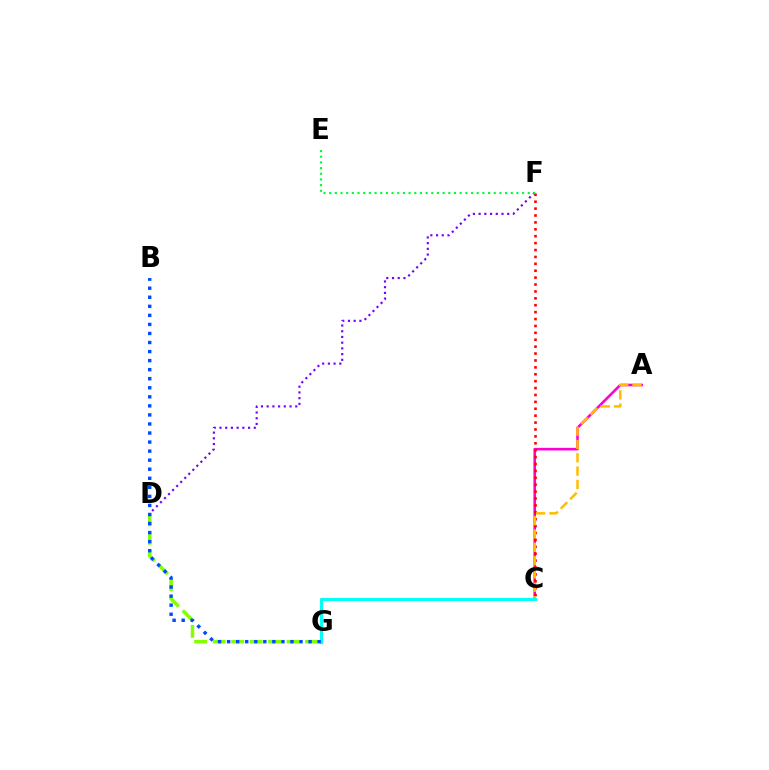{('D', 'G'): [{'color': '#84ff00', 'line_style': 'dashed', 'thickness': 2.51}], ('A', 'C'): [{'color': '#ff00cf', 'line_style': 'solid', 'thickness': 1.87}, {'color': '#ffbd00', 'line_style': 'dashed', 'thickness': 1.81}], ('C', 'F'): [{'color': '#ff0000', 'line_style': 'dotted', 'thickness': 1.88}], ('D', 'F'): [{'color': '#7200ff', 'line_style': 'dotted', 'thickness': 1.55}], ('C', 'G'): [{'color': '#00fff6', 'line_style': 'solid', 'thickness': 2.23}], ('B', 'G'): [{'color': '#004bff', 'line_style': 'dotted', 'thickness': 2.46}], ('E', 'F'): [{'color': '#00ff39', 'line_style': 'dotted', 'thickness': 1.54}]}